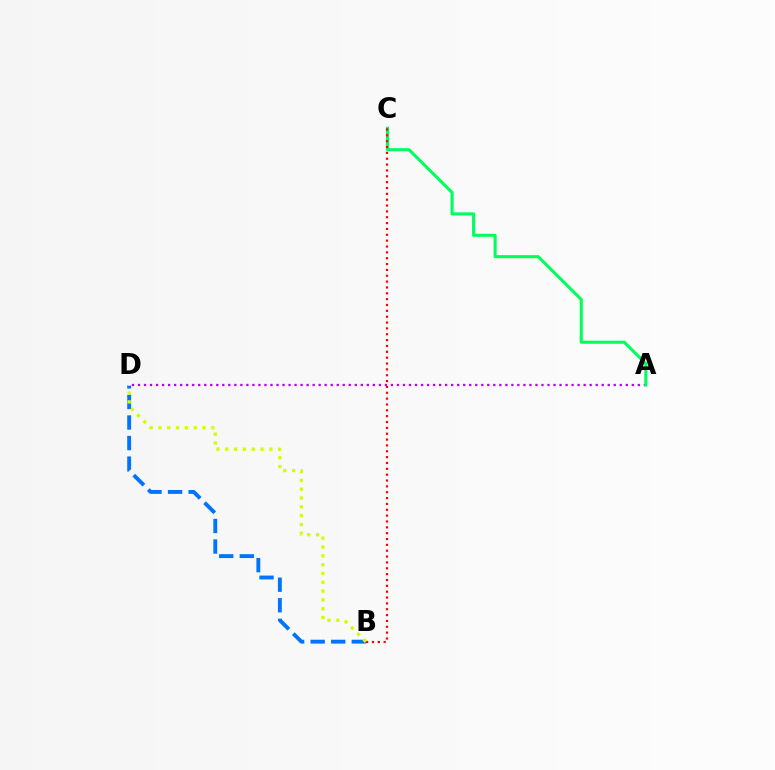{('A', 'D'): [{'color': '#b900ff', 'line_style': 'dotted', 'thickness': 1.64}], ('B', 'D'): [{'color': '#0074ff', 'line_style': 'dashed', 'thickness': 2.79}, {'color': '#d1ff00', 'line_style': 'dotted', 'thickness': 2.4}], ('A', 'C'): [{'color': '#00ff5c', 'line_style': 'solid', 'thickness': 2.21}], ('B', 'C'): [{'color': '#ff0000', 'line_style': 'dotted', 'thickness': 1.59}]}